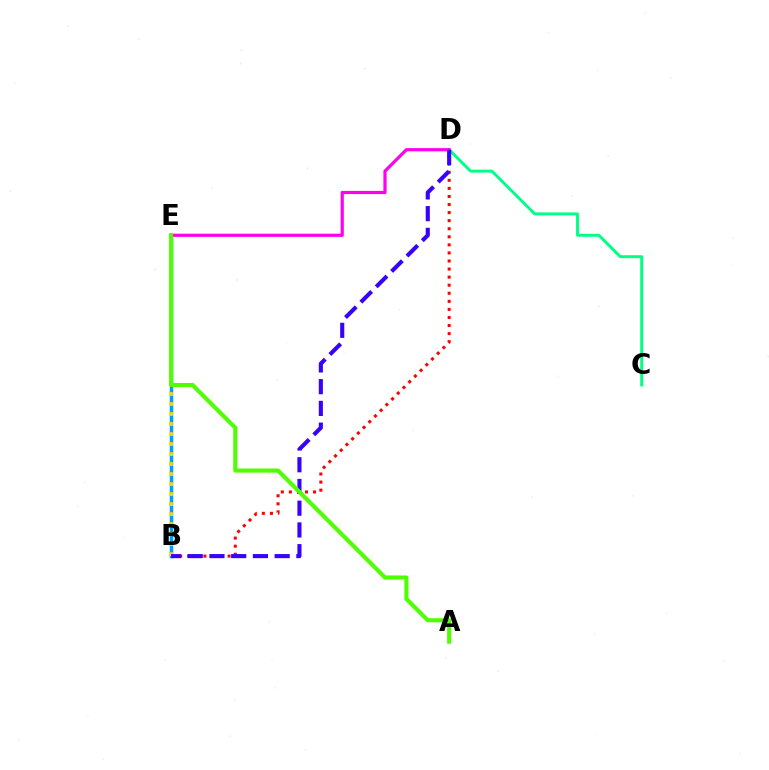{('C', 'D'): [{'color': '#00ff86', 'line_style': 'solid', 'thickness': 2.11}], ('B', 'D'): [{'color': '#ff0000', 'line_style': 'dotted', 'thickness': 2.19}, {'color': '#3700ff', 'line_style': 'dashed', 'thickness': 2.95}], ('B', 'E'): [{'color': '#009eff', 'line_style': 'solid', 'thickness': 2.51}, {'color': '#ffd500', 'line_style': 'dotted', 'thickness': 2.72}], ('D', 'E'): [{'color': '#ff00ed', 'line_style': 'solid', 'thickness': 2.29}], ('A', 'E'): [{'color': '#4fff00', 'line_style': 'solid', 'thickness': 2.96}]}